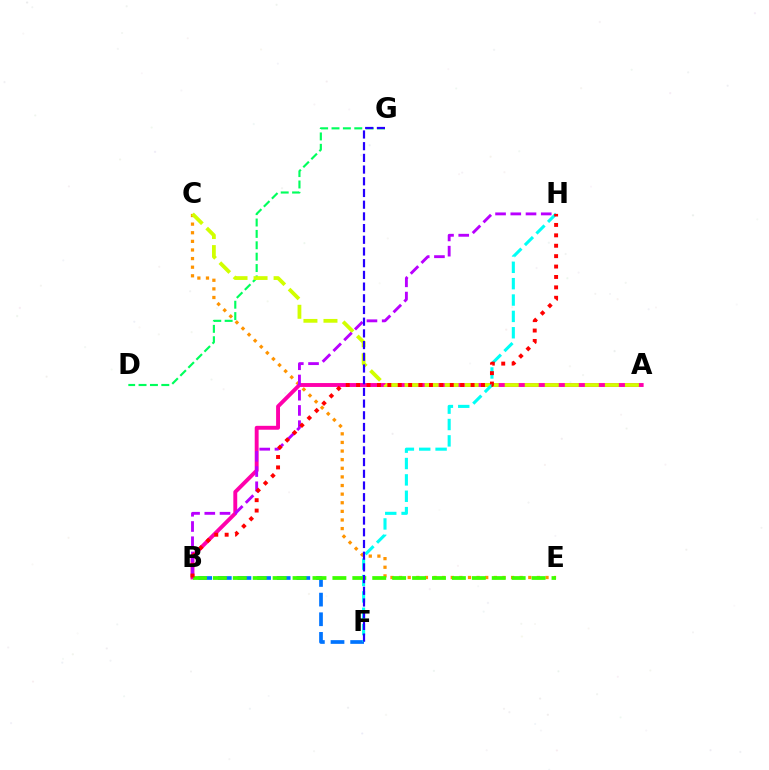{('B', 'F'): [{'color': '#0074ff', 'line_style': 'dashed', 'thickness': 2.67}], ('D', 'G'): [{'color': '#00ff5c', 'line_style': 'dashed', 'thickness': 1.55}], ('C', 'E'): [{'color': '#ff9400', 'line_style': 'dotted', 'thickness': 2.34}], ('A', 'B'): [{'color': '#ff00ac', 'line_style': 'solid', 'thickness': 2.81}], ('A', 'C'): [{'color': '#d1ff00', 'line_style': 'dashed', 'thickness': 2.72}], ('F', 'H'): [{'color': '#00fff6', 'line_style': 'dashed', 'thickness': 2.22}], ('B', 'H'): [{'color': '#b900ff', 'line_style': 'dashed', 'thickness': 2.07}, {'color': '#ff0000', 'line_style': 'dotted', 'thickness': 2.83}], ('B', 'E'): [{'color': '#3dff00', 'line_style': 'dashed', 'thickness': 2.71}], ('F', 'G'): [{'color': '#2500ff', 'line_style': 'dashed', 'thickness': 1.59}]}